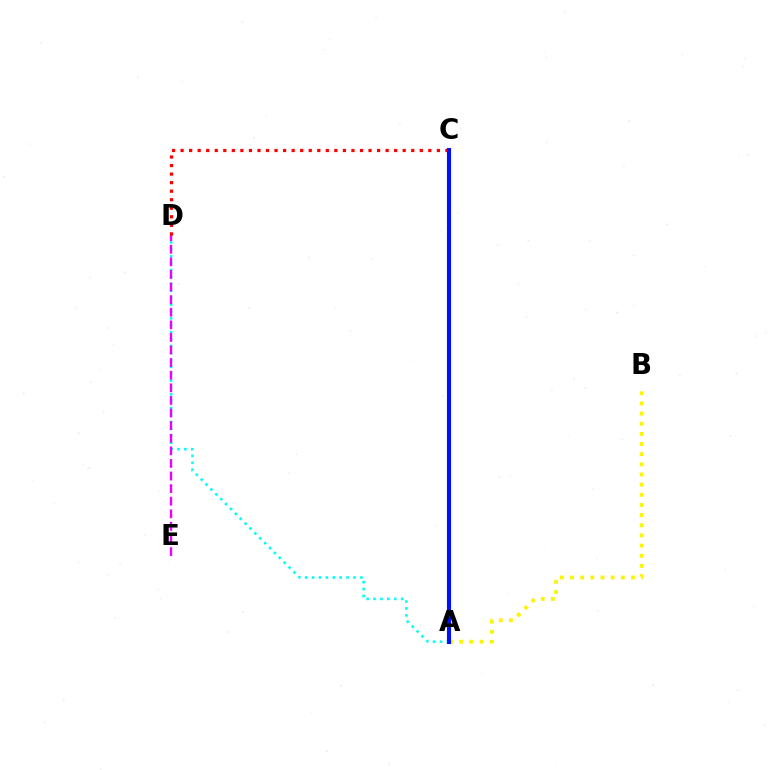{('A', 'B'): [{'color': '#fcf500', 'line_style': 'dotted', 'thickness': 2.76}], ('A', 'D'): [{'color': '#00fff6', 'line_style': 'dotted', 'thickness': 1.88}], ('D', 'E'): [{'color': '#ee00ff', 'line_style': 'dashed', 'thickness': 1.71}], ('A', 'C'): [{'color': '#08ff00', 'line_style': 'dashed', 'thickness': 2.07}, {'color': '#0010ff', 'line_style': 'solid', 'thickness': 2.94}], ('C', 'D'): [{'color': '#ff0000', 'line_style': 'dotted', 'thickness': 2.32}]}